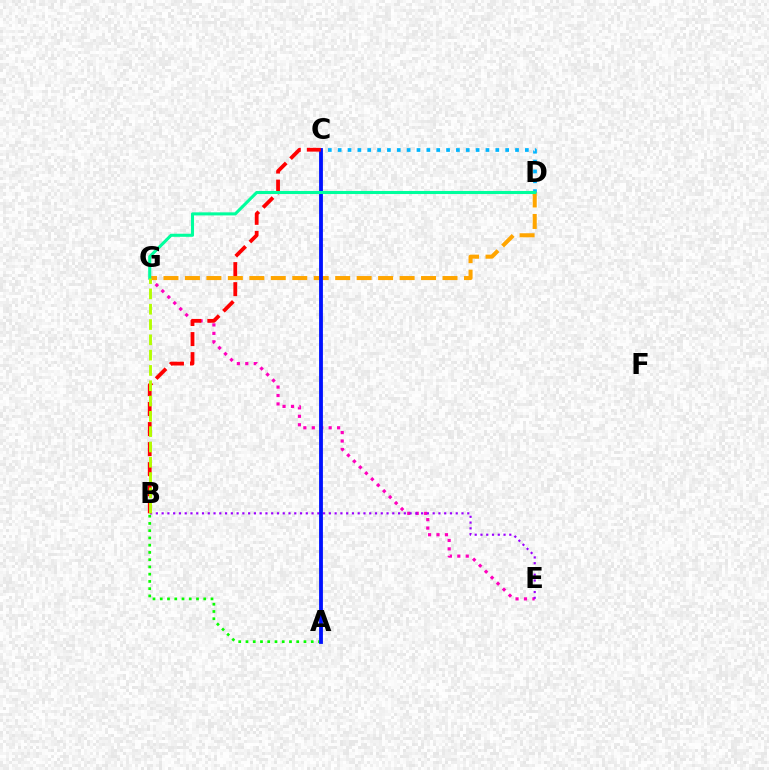{('A', 'B'): [{'color': '#08ff00', 'line_style': 'dotted', 'thickness': 1.97}], ('C', 'D'): [{'color': '#00b5ff', 'line_style': 'dotted', 'thickness': 2.68}], ('E', 'G'): [{'color': '#ff00bd', 'line_style': 'dotted', 'thickness': 2.29}], ('B', 'E'): [{'color': '#9b00ff', 'line_style': 'dotted', 'thickness': 1.57}], ('D', 'G'): [{'color': '#ffa500', 'line_style': 'dashed', 'thickness': 2.92}, {'color': '#00ff9d', 'line_style': 'solid', 'thickness': 2.21}], ('A', 'C'): [{'color': '#0010ff', 'line_style': 'solid', 'thickness': 2.75}], ('B', 'C'): [{'color': '#ff0000', 'line_style': 'dashed', 'thickness': 2.72}], ('B', 'G'): [{'color': '#b3ff00', 'line_style': 'dashed', 'thickness': 2.08}]}